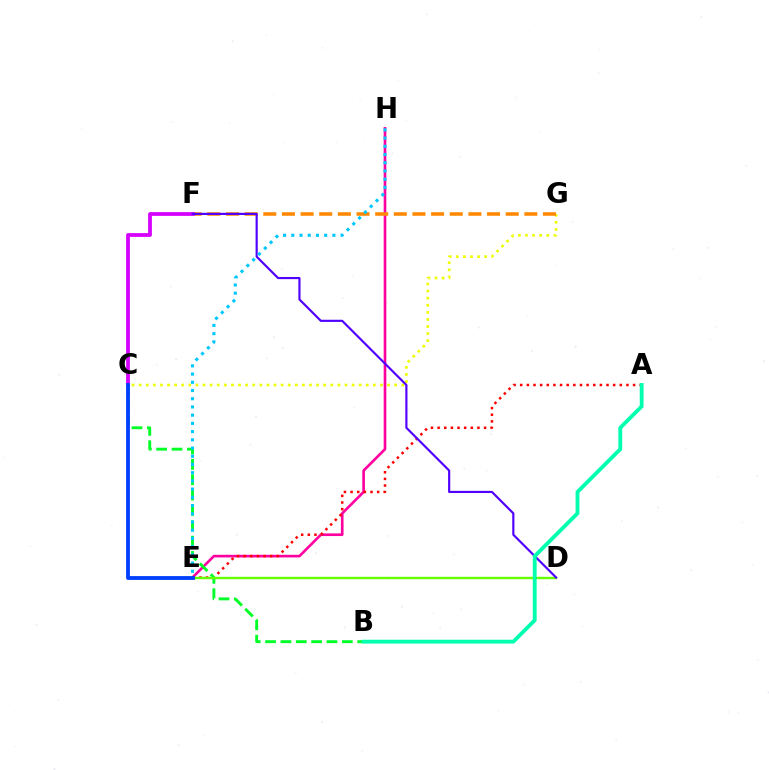{('C', 'G'): [{'color': '#eeff00', 'line_style': 'dotted', 'thickness': 1.93}], ('E', 'H'): [{'color': '#ff00a0', 'line_style': 'solid', 'thickness': 1.9}, {'color': '#00c7ff', 'line_style': 'dotted', 'thickness': 2.23}], ('F', 'G'): [{'color': '#ff8800', 'line_style': 'dashed', 'thickness': 2.53}], ('A', 'E'): [{'color': '#ff0000', 'line_style': 'dotted', 'thickness': 1.8}], ('B', 'C'): [{'color': '#00ff27', 'line_style': 'dashed', 'thickness': 2.09}], ('C', 'F'): [{'color': '#d600ff', 'line_style': 'solid', 'thickness': 2.72}], ('D', 'E'): [{'color': '#66ff00', 'line_style': 'solid', 'thickness': 1.74}], ('D', 'F'): [{'color': '#4f00ff', 'line_style': 'solid', 'thickness': 1.56}], ('C', 'E'): [{'color': '#003fff', 'line_style': 'solid', 'thickness': 2.75}], ('A', 'B'): [{'color': '#00ffaf', 'line_style': 'solid', 'thickness': 2.76}]}